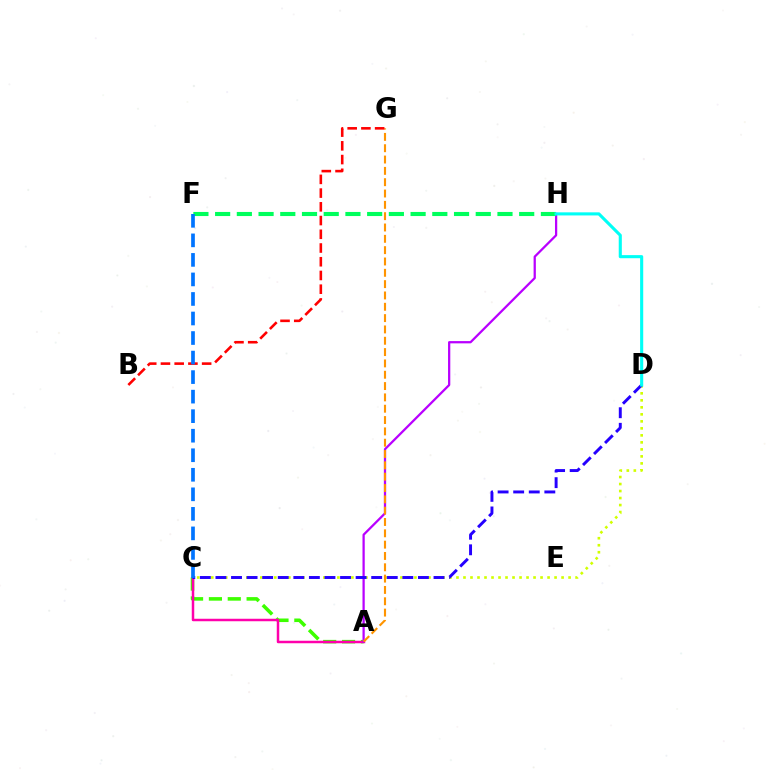{('A', 'C'): [{'color': '#3dff00', 'line_style': 'dashed', 'thickness': 2.56}, {'color': '#ff00ac', 'line_style': 'solid', 'thickness': 1.79}], ('C', 'D'): [{'color': '#d1ff00', 'line_style': 'dotted', 'thickness': 1.9}, {'color': '#2500ff', 'line_style': 'dashed', 'thickness': 2.12}], ('A', 'H'): [{'color': '#b900ff', 'line_style': 'solid', 'thickness': 1.62}], ('A', 'G'): [{'color': '#ff9400', 'line_style': 'dashed', 'thickness': 1.54}], ('B', 'G'): [{'color': '#ff0000', 'line_style': 'dashed', 'thickness': 1.87}], ('F', 'H'): [{'color': '#00ff5c', 'line_style': 'dashed', 'thickness': 2.95}], ('D', 'H'): [{'color': '#00fff6', 'line_style': 'solid', 'thickness': 2.23}], ('C', 'F'): [{'color': '#0074ff', 'line_style': 'dashed', 'thickness': 2.65}]}